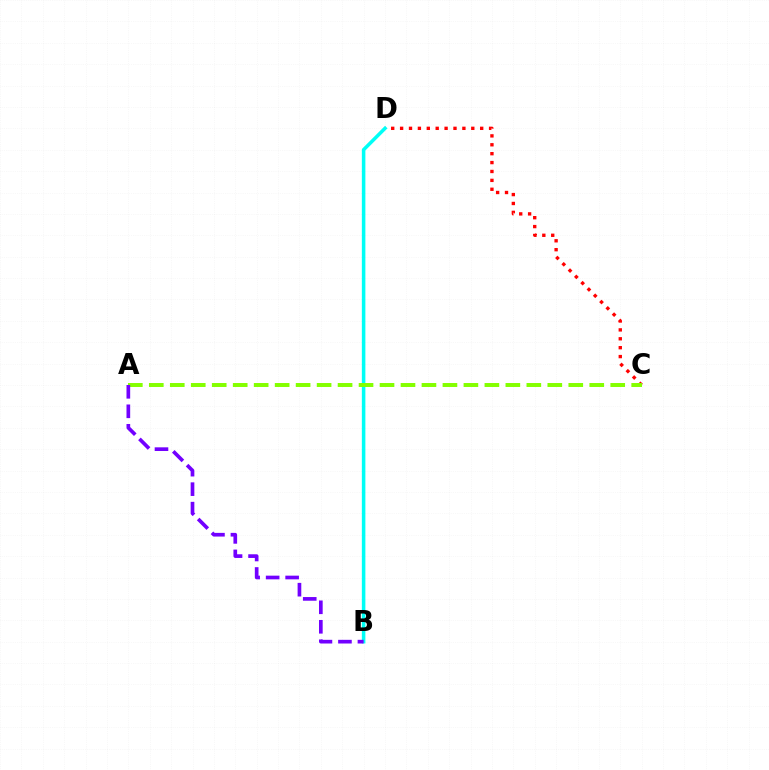{('C', 'D'): [{'color': '#ff0000', 'line_style': 'dotted', 'thickness': 2.42}], ('B', 'D'): [{'color': '#00fff6', 'line_style': 'solid', 'thickness': 2.54}], ('A', 'C'): [{'color': '#84ff00', 'line_style': 'dashed', 'thickness': 2.85}], ('A', 'B'): [{'color': '#7200ff', 'line_style': 'dashed', 'thickness': 2.65}]}